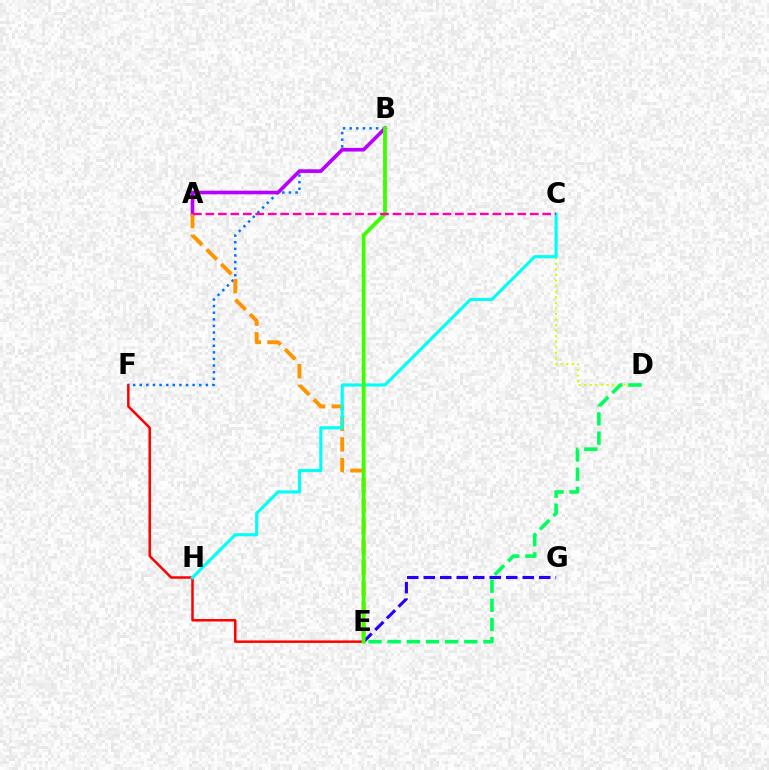{('C', 'D'): [{'color': '#d1ff00', 'line_style': 'dotted', 'thickness': 1.51}], ('E', 'F'): [{'color': '#ff0000', 'line_style': 'solid', 'thickness': 1.79}], ('B', 'F'): [{'color': '#0074ff', 'line_style': 'dotted', 'thickness': 1.8}], ('E', 'G'): [{'color': '#2500ff', 'line_style': 'dashed', 'thickness': 2.24}], ('A', 'B'): [{'color': '#b900ff', 'line_style': 'solid', 'thickness': 2.62}], ('D', 'E'): [{'color': '#00ff5c', 'line_style': 'dashed', 'thickness': 2.6}], ('A', 'E'): [{'color': '#ff9400', 'line_style': 'dashed', 'thickness': 2.81}], ('C', 'H'): [{'color': '#00fff6', 'line_style': 'solid', 'thickness': 2.25}], ('B', 'E'): [{'color': '#3dff00', 'line_style': 'solid', 'thickness': 2.76}], ('A', 'C'): [{'color': '#ff00ac', 'line_style': 'dashed', 'thickness': 1.7}]}